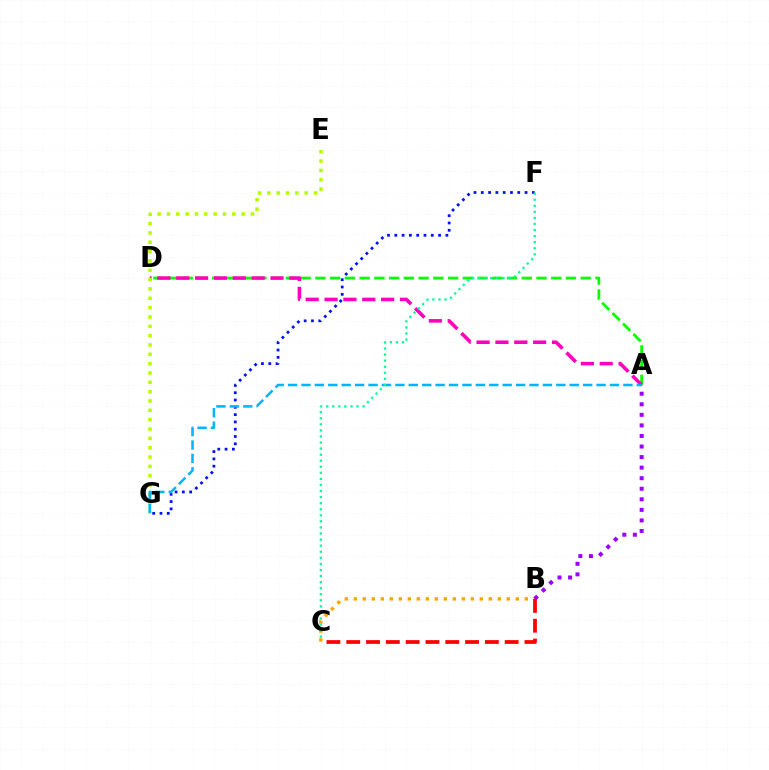{('F', 'G'): [{'color': '#0010ff', 'line_style': 'dotted', 'thickness': 1.98}], ('A', 'D'): [{'color': '#08ff00', 'line_style': 'dashed', 'thickness': 2.0}, {'color': '#ff00bd', 'line_style': 'dashed', 'thickness': 2.56}], ('E', 'G'): [{'color': '#b3ff00', 'line_style': 'dotted', 'thickness': 2.54}], ('B', 'C'): [{'color': '#ffa500', 'line_style': 'dotted', 'thickness': 2.45}, {'color': '#ff0000', 'line_style': 'dashed', 'thickness': 2.69}], ('A', 'G'): [{'color': '#00b5ff', 'line_style': 'dashed', 'thickness': 1.82}], ('C', 'F'): [{'color': '#00ff9d', 'line_style': 'dotted', 'thickness': 1.65}], ('A', 'B'): [{'color': '#9b00ff', 'line_style': 'dotted', 'thickness': 2.87}]}